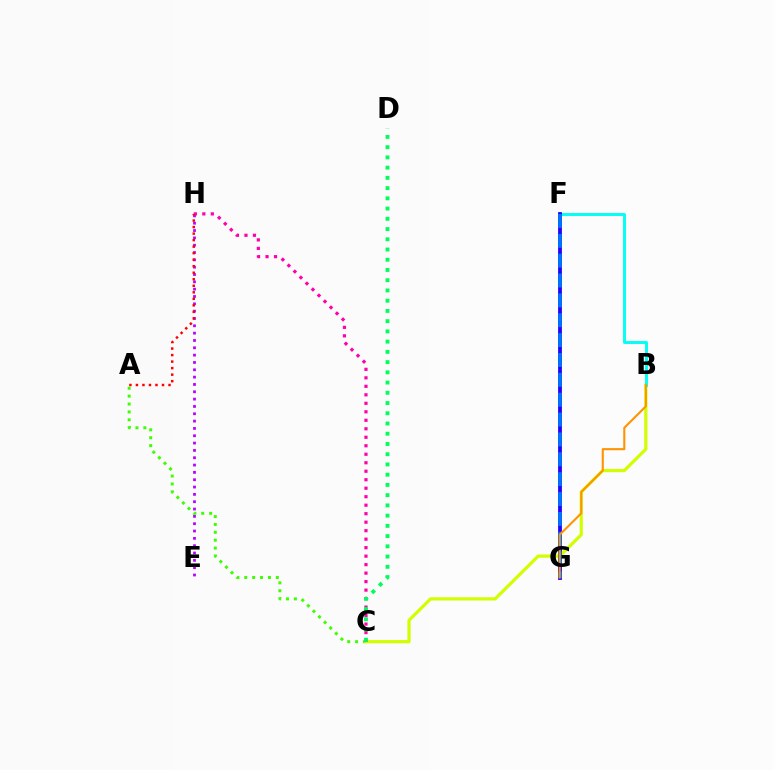{('A', 'C'): [{'color': '#3dff00', 'line_style': 'dotted', 'thickness': 2.14}], ('B', 'C'): [{'color': '#d1ff00', 'line_style': 'solid', 'thickness': 2.31}], ('B', 'F'): [{'color': '#00fff6', 'line_style': 'solid', 'thickness': 2.09}], ('E', 'H'): [{'color': '#b900ff', 'line_style': 'dotted', 'thickness': 1.99}], ('F', 'G'): [{'color': '#2500ff', 'line_style': 'solid', 'thickness': 2.73}, {'color': '#0074ff', 'line_style': 'dashed', 'thickness': 2.7}], ('C', 'H'): [{'color': '#ff00ac', 'line_style': 'dotted', 'thickness': 2.31}], ('C', 'D'): [{'color': '#00ff5c', 'line_style': 'dotted', 'thickness': 2.78}], ('A', 'H'): [{'color': '#ff0000', 'line_style': 'dotted', 'thickness': 1.77}], ('B', 'G'): [{'color': '#ff9400', 'line_style': 'solid', 'thickness': 1.52}]}